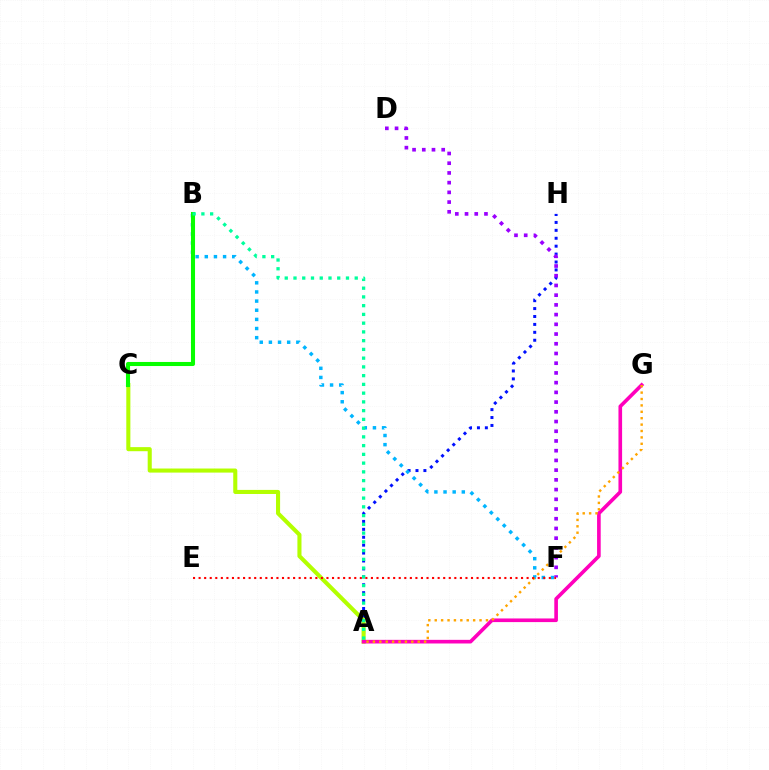{('A', 'H'): [{'color': '#0010ff', 'line_style': 'dotted', 'thickness': 2.15}], ('A', 'C'): [{'color': '#b3ff00', 'line_style': 'solid', 'thickness': 2.94}], ('B', 'F'): [{'color': '#00b5ff', 'line_style': 'dotted', 'thickness': 2.48}], ('A', 'G'): [{'color': '#ff00bd', 'line_style': 'solid', 'thickness': 2.62}, {'color': '#ffa500', 'line_style': 'dotted', 'thickness': 1.74}], ('D', 'F'): [{'color': '#9b00ff', 'line_style': 'dotted', 'thickness': 2.64}], ('B', 'C'): [{'color': '#08ff00', 'line_style': 'solid', 'thickness': 2.93}], ('A', 'B'): [{'color': '#00ff9d', 'line_style': 'dotted', 'thickness': 2.38}], ('E', 'F'): [{'color': '#ff0000', 'line_style': 'dotted', 'thickness': 1.51}]}